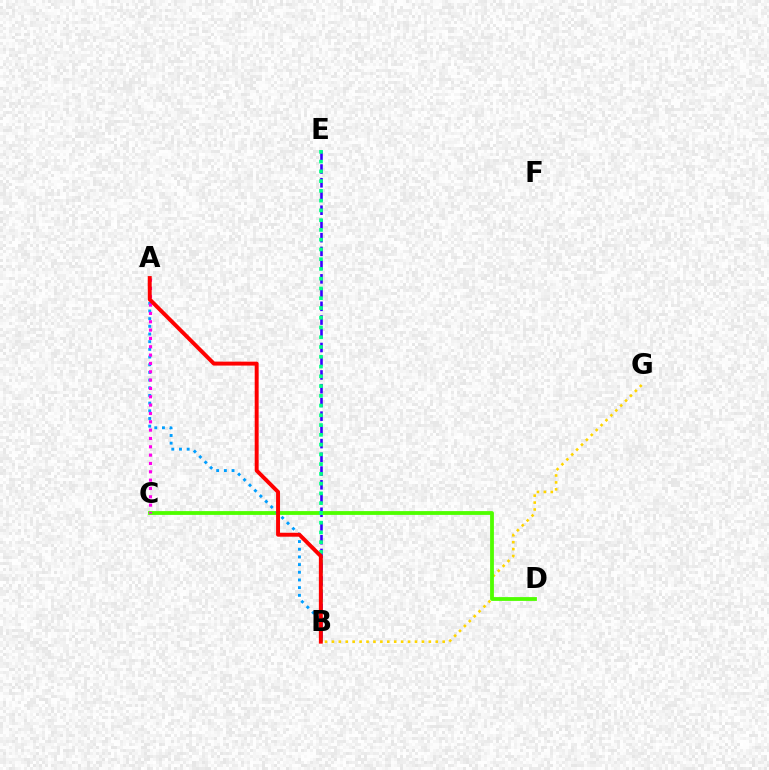{('B', 'G'): [{'color': '#ffd500', 'line_style': 'dotted', 'thickness': 1.88}], ('B', 'E'): [{'color': '#3700ff', 'line_style': 'dashed', 'thickness': 1.87}, {'color': '#00ff86', 'line_style': 'dotted', 'thickness': 2.65}], ('C', 'D'): [{'color': '#4fff00', 'line_style': 'solid', 'thickness': 2.74}], ('A', 'B'): [{'color': '#009eff', 'line_style': 'dotted', 'thickness': 2.09}, {'color': '#ff0000', 'line_style': 'solid', 'thickness': 2.83}], ('A', 'C'): [{'color': '#ff00ed', 'line_style': 'dotted', 'thickness': 2.26}]}